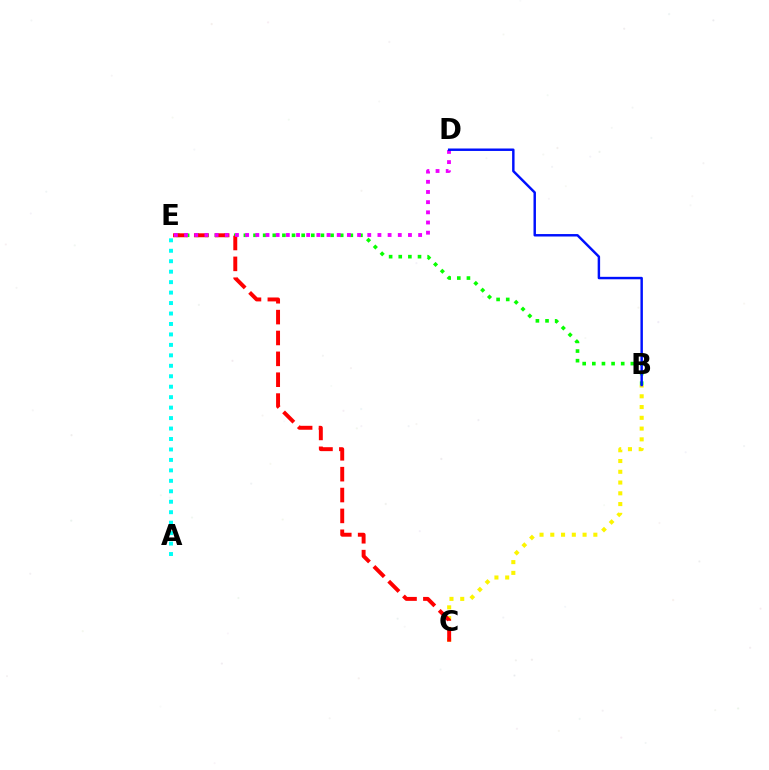{('B', 'E'): [{'color': '#08ff00', 'line_style': 'dotted', 'thickness': 2.62}], ('B', 'C'): [{'color': '#fcf500', 'line_style': 'dotted', 'thickness': 2.92}], ('C', 'E'): [{'color': '#ff0000', 'line_style': 'dashed', 'thickness': 2.84}], ('D', 'E'): [{'color': '#ee00ff', 'line_style': 'dotted', 'thickness': 2.77}], ('B', 'D'): [{'color': '#0010ff', 'line_style': 'solid', 'thickness': 1.76}], ('A', 'E'): [{'color': '#00fff6', 'line_style': 'dotted', 'thickness': 2.84}]}